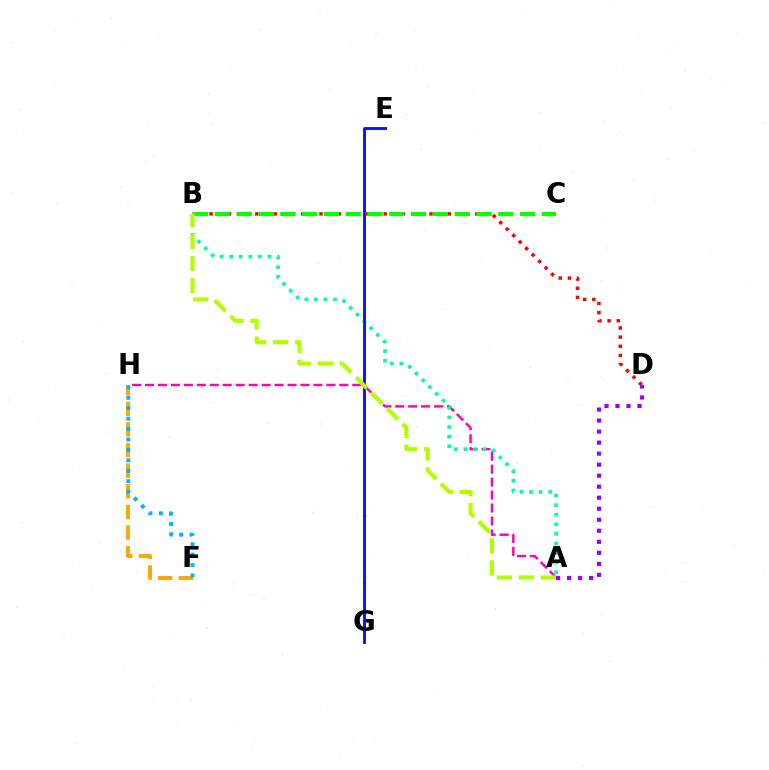{('A', 'H'): [{'color': '#ff00bd', 'line_style': 'dashed', 'thickness': 1.76}], ('A', 'B'): [{'color': '#00ff9d', 'line_style': 'dotted', 'thickness': 2.6}, {'color': '#b3ff00', 'line_style': 'dashed', 'thickness': 2.99}], ('F', 'H'): [{'color': '#ffa500', 'line_style': 'dashed', 'thickness': 2.8}, {'color': '#00b5ff', 'line_style': 'dotted', 'thickness': 2.83}], ('E', 'G'): [{'color': '#0010ff', 'line_style': 'solid', 'thickness': 2.05}], ('B', 'D'): [{'color': '#ff0000', 'line_style': 'dotted', 'thickness': 2.49}], ('B', 'C'): [{'color': '#08ff00', 'line_style': 'dashed', 'thickness': 2.96}], ('A', 'D'): [{'color': '#9b00ff', 'line_style': 'dotted', 'thickness': 2.99}]}